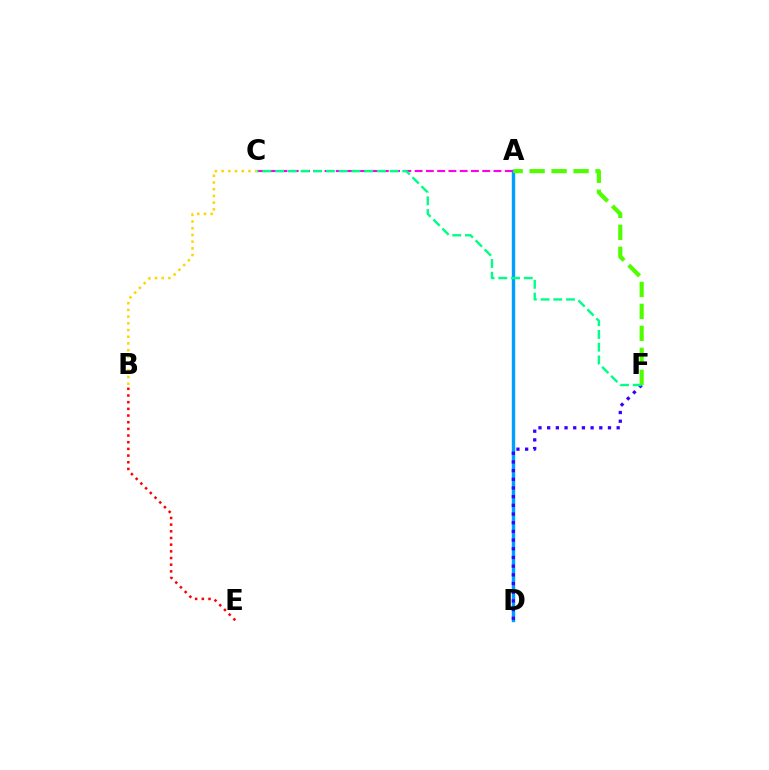{('A', 'D'): [{'color': '#009eff', 'line_style': 'solid', 'thickness': 2.45}], ('D', 'F'): [{'color': '#3700ff', 'line_style': 'dotted', 'thickness': 2.36}], ('A', 'C'): [{'color': '#ff00ed', 'line_style': 'dashed', 'thickness': 1.53}], ('B', 'E'): [{'color': '#ff0000', 'line_style': 'dotted', 'thickness': 1.81}], ('A', 'F'): [{'color': '#4fff00', 'line_style': 'dashed', 'thickness': 2.99}], ('C', 'F'): [{'color': '#00ff86', 'line_style': 'dashed', 'thickness': 1.73}], ('B', 'C'): [{'color': '#ffd500', 'line_style': 'dotted', 'thickness': 1.82}]}